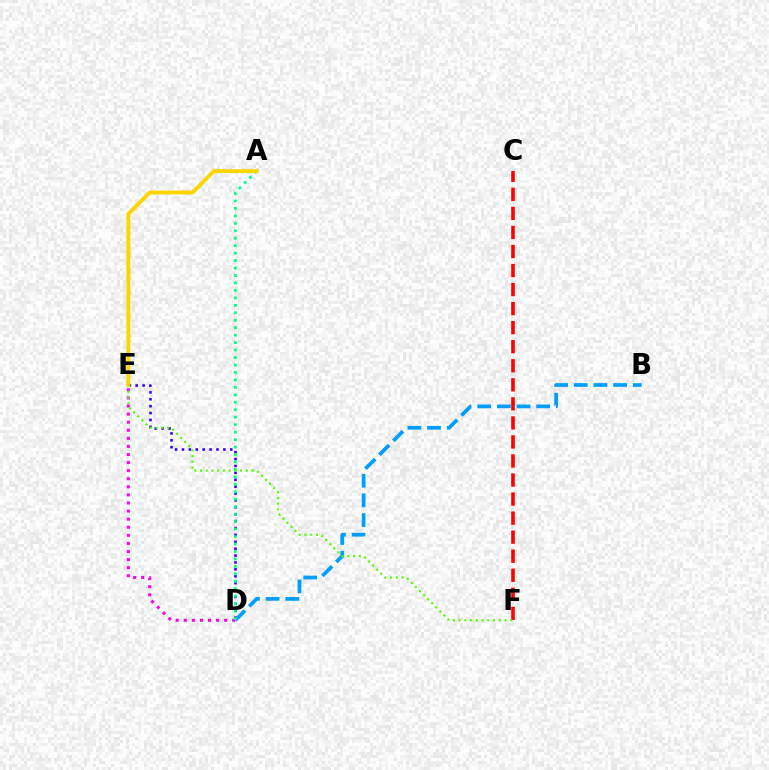{('D', 'E'): [{'color': '#3700ff', 'line_style': 'dotted', 'thickness': 1.87}, {'color': '#ff00ed', 'line_style': 'dotted', 'thickness': 2.2}], ('C', 'F'): [{'color': '#ff0000', 'line_style': 'dashed', 'thickness': 2.59}], ('B', 'D'): [{'color': '#009eff', 'line_style': 'dashed', 'thickness': 2.67}], ('A', 'D'): [{'color': '#00ff86', 'line_style': 'dotted', 'thickness': 2.03}], ('E', 'F'): [{'color': '#4fff00', 'line_style': 'dotted', 'thickness': 1.56}], ('A', 'E'): [{'color': '#ffd500', 'line_style': 'solid', 'thickness': 2.78}]}